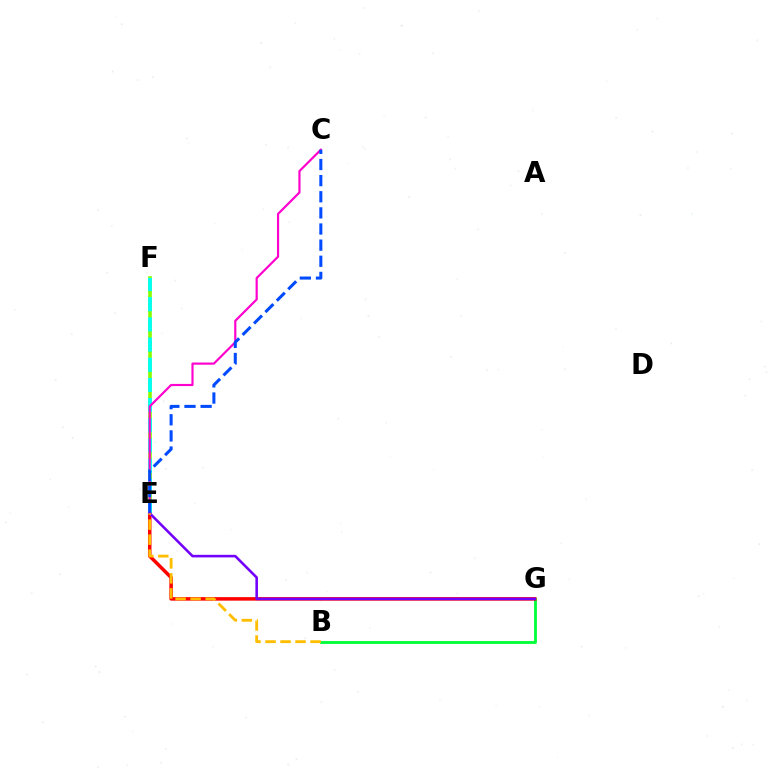{('B', 'G'): [{'color': '#00ff39', 'line_style': 'solid', 'thickness': 2.04}], ('E', 'F'): [{'color': '#84ff00', 'line_style': 'solid', 'thickness': 2.61}, {'color': '#00fff6', 'line_style': 'dashed', 'thickness': 2.74}], ('E', 'G'): [{'color': '#ff0000', 'line_style': 'solid', 'thickness': 2.53}, {'color': '#7200ff', 'line_style': 'solid', 'thickness': 1.85}], ('C', 'E'): [{'color': '#ff00cf', 'line_style': 'solid', 'thickness': 1.57}, {'color': '#004bff', 'line_style': 'dashed', 'thickness': 2.19}], ('B', 'E'): [{'color': '#ffbd00', 'line_style': 'dashed', 'thickness': 2.04}]}